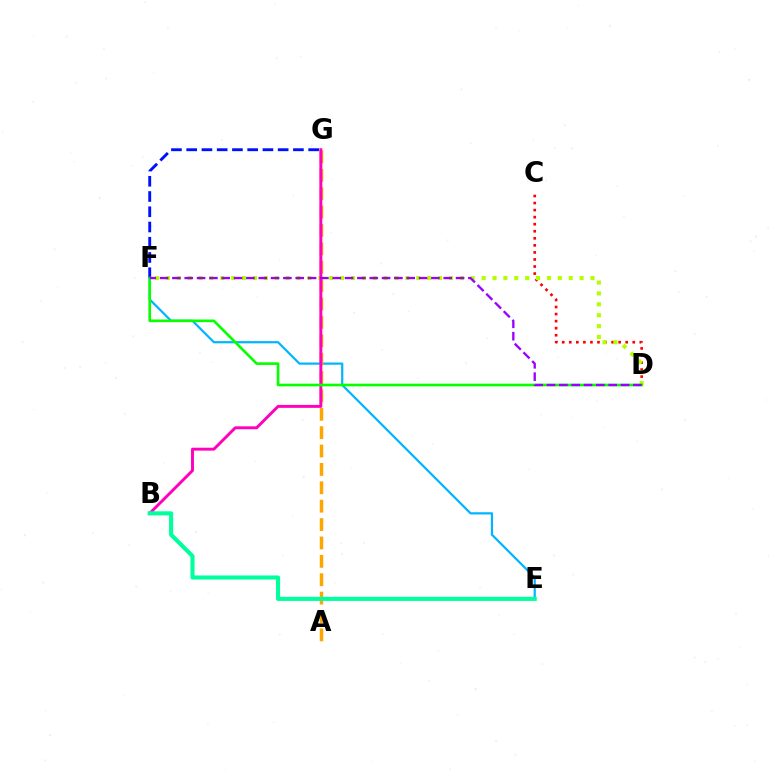{('C', 'D'): [{'color': '#ff0000', 'line_style': 'dotted', 'thickness': 1.92}], ('E', 'F'): [{'color': '#00b5ff', 'line_style': 'solid', 'thickness': 1.58}], ('A', 'G'): [{'color': '#ffa500', 'line_style': 'dashed', 'thickness': 2.5}], ('D', 'F'): [{'color': '#b3ff00', 'line_style': 'dotted', 'thickness': 2.96}, {'color': '#08ff00', 'line_style': 'solid', 'thickness': 1.91}, {'color': '#9b00ff', 'line_style': 'dashed', 'thickness': 1.68}], ('F', 'G'): [{'color': '#0010ff', 'line_style': 'dashed', 'thickness': 2.07}], ('B', 'G'): [{'color': '#ff00bd', 'line_style': 'solid', 'thickness': 2.1}], ('B', 'E'): [{'color': '#00ff9d', 'line_style': 'solid', 'thickness': 2.94}]}